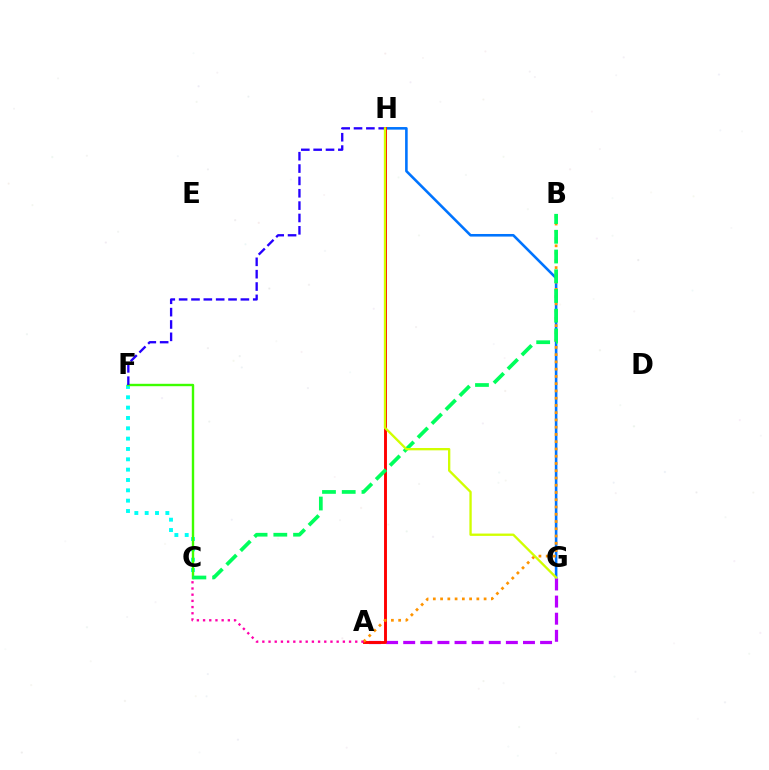{('C', 'F'): [{'color': '#00fff6', 'line_style': 'dotted', 'thickness': 2.81}, {'color': '#3dff00', 'line_style': 'solid', 'thickness': 1.73}], ('G', 'H'): [{'color': '#0074ff', 'line_style': 'solid', 'thickness': 1.87}, {'color': '#d1ff00', 'line_style': 'solid', 'thickness': 1.68}], ('A', 'G'): [{'color': '#b900ff', 'line_style': 'dashed', 'thickness': 2.32}], ('A', 'H'): [{'color': '#ff0000', 'line_style': 'solid', 'thickness': 2.1}], ('A', 'B'): [{'color': '#ff9400', 'line_style': 'dotted', 'thickness': 1.97}], ('A', 'C'): [{'color': '#ff00ac', 'line_style': 'dotted', 'thickness': 1.68}], ('B', 'C'): [{'color': '#00ff5c', 'line_style': 'dashed', 'thickness': 2.68}], ('F', 'H'): [{'color': '#2500ff', 'line_style': 'dashed', 'thickness': 1.68}]}